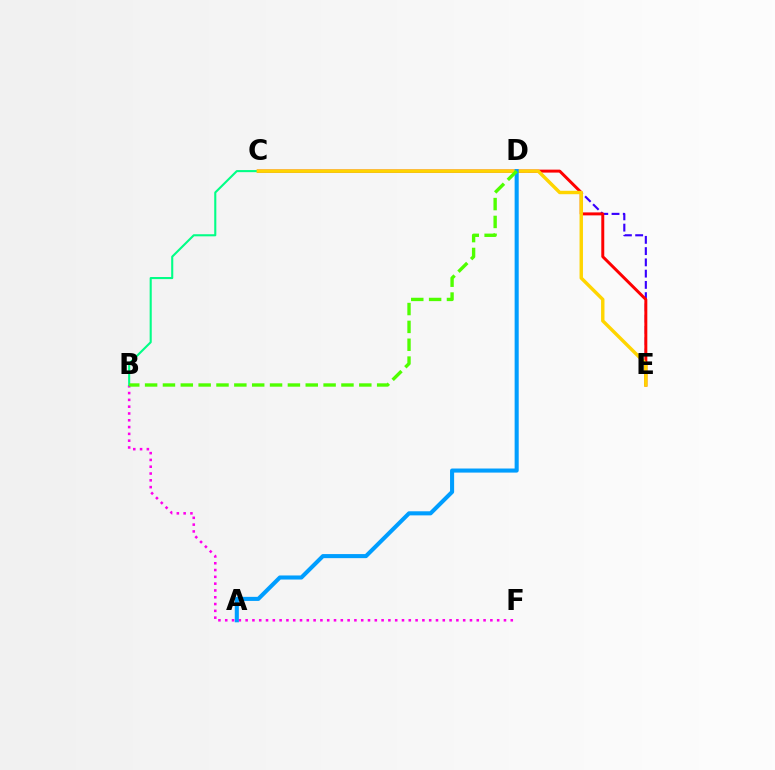{('D', 'E'): [{'color': '#3700ff', 'line_style': 'dashed', 'thickness': 1.53}], ('C', 'E'): [{'color': '#ff0000', 'line_style': 'solid', 'thickness': 2.13}, {'color': '#ffd500', 'line_style': 'solid', 'thickness': 2.46}], ('B', 'F'): [{'color': '#ff00ed', 'line_style': 'dotted', 'thickness': 1.85}], ('B', 'D'): [{'color': '#00ff86', 'line_style': 'solid', 'thickness': 1.51}, {'color': '#4fff00', 'line_style': 'dashed', 'thickness': 2.42}], ('A', 'D'): [{'color': '#009eff', 'line_style': 'solid', 'thickness': 2.94}]}